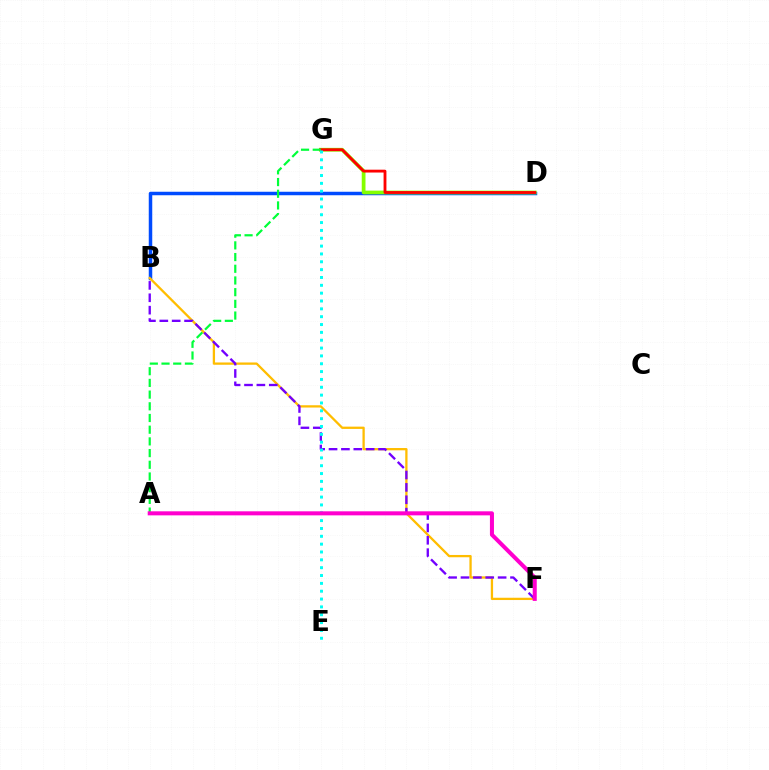{('B', 'D'): [{'color': '#004bff', 'line_style': 'solid', 'thickness': 2.51}], ('D', 'G'): [{'color': '#84ff00', 'line_style': 'solid', 'thickness': 2.7}, {'color': '#ff0000', 'line_style': 'solid', 'thickness': 2.05}], ('A', 'G'): [{'color': '#00ff39', 'line_style': 'dashed', 'thickness': 1.59}], ('B', 'F'): [{'color': '#ffbd00', 'line_style': 'solid', 'thickness': 1.65}, {'color': '#7200ff', 'line_style': 'dashed', 'thickness': 1.68}], ('E', 'G'): [{'color': '#00fff6', 'line_style': 'dotted', 'thickness': 2.13}], ('A', 'F'): [{'color': '#ff00cf', 'line_style': 'solid', 'thickness': 2.91}]}